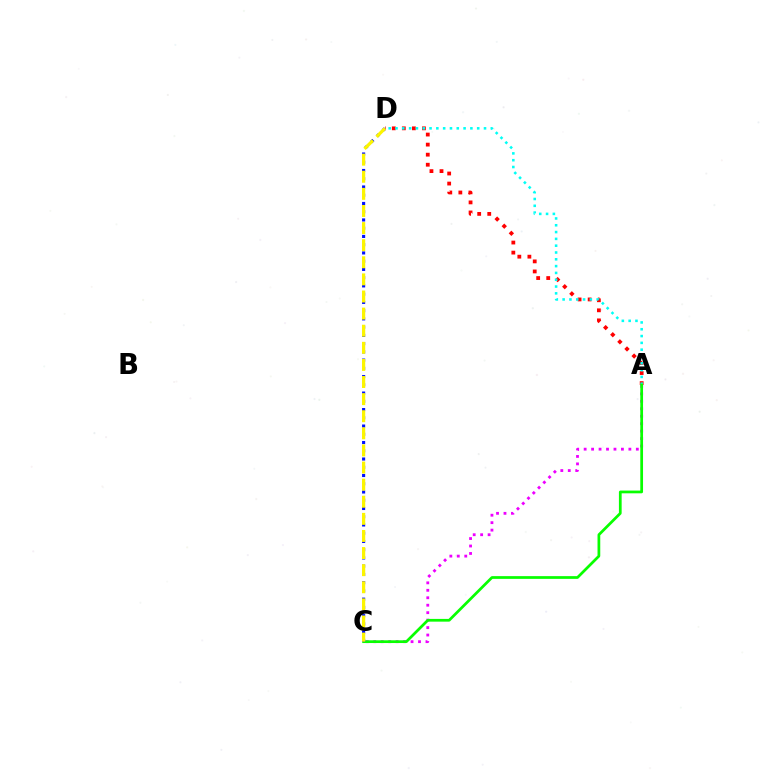{('A', 'C'): [{'color': '#ee00ff', 'line_style': 'dotted', 'thickness': 2.03}, {'color': '#08ff00', 'line_style': 'solid', 'thickness': 1.97}], ('A', 'D'): [{'color': '#ff0000', 'line_style': 'dotted', 'thickness': 2.73}, {'color': '#00fff6', 'line_style': 'dotted', 'thickness': 1.85}], ('C', 'D'): [{'color': '#0010ff', 'line_style': 'dotted', 'thickness': 2.24}, {'color': '#fcf500', 'line_style': 'dashed', 'thickness': 2.32}]}